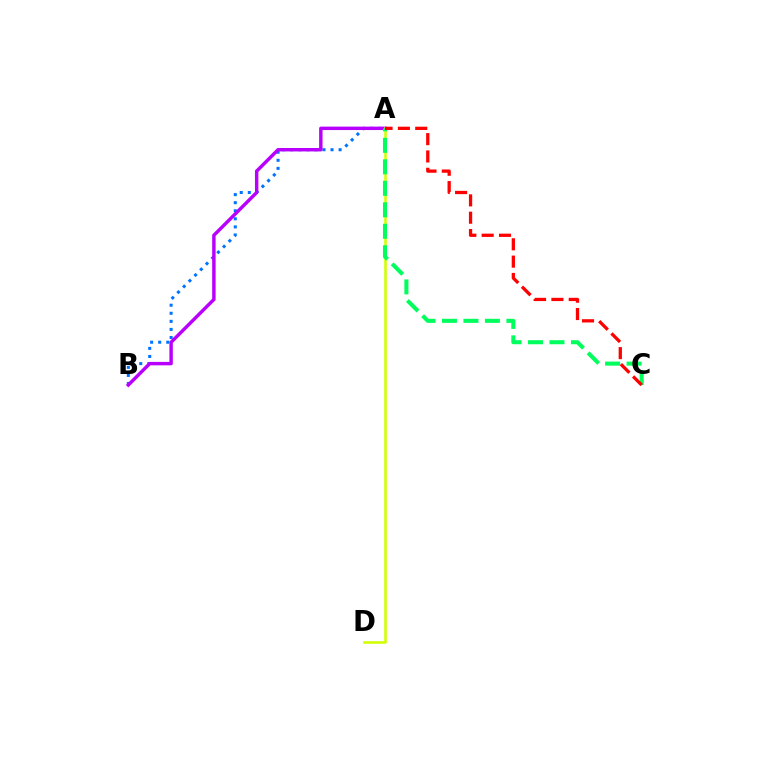{('A', 'B'): [{'color': '#0074ff', 'line_style': 'dotted', 'thickness': 2.19}, {'color': '#b900ff', 'line_style': 'solid', 'thickness': 2.47}], ('A', 'D'): [{'color': '#d1ff00', 'line_style': 'solid', 'thickness': 1.85}], ('A', 'C'): [{'color': '#00ff5c', 'line_style': 'dashed', 'thickness': 2.92}, {'color': '#ff0000', 'line_style': 'dashed', 'thickness': 2.36}]}